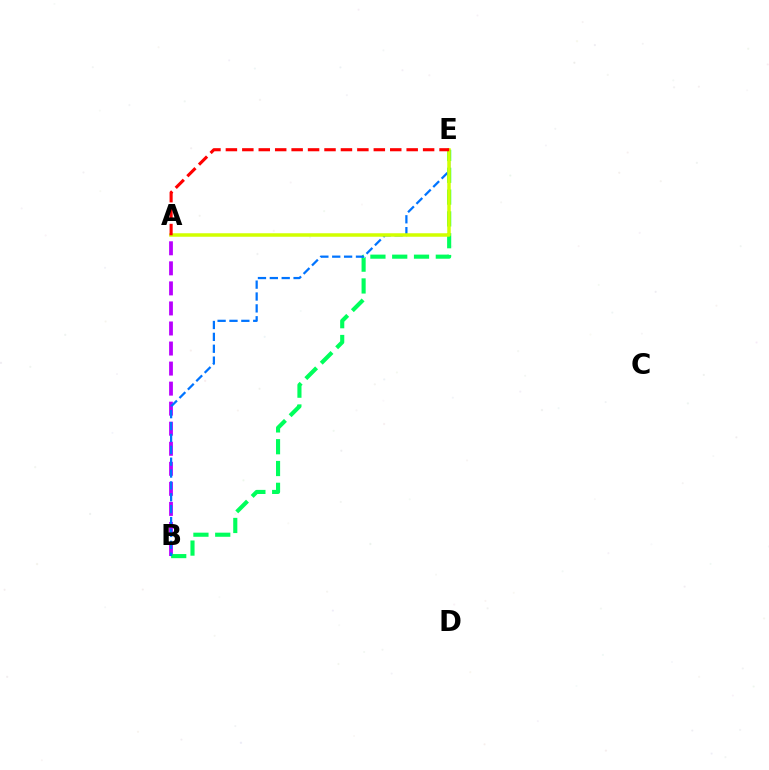{('A', 'B'): [{'color': '#b900ff', 'line_style': 'dashed', 'thickness': 2.72}], ('B', 'E'): [{'color': '#00ff5c', 'line_style': 'dashed', 'thickness': 2.96}, {'color': '#0074ff', 'line_style': 'dashed', 'thickness': 1.61}], ('A', 'E'): [{'color': '#d1ff00', 'line_style': 'solid', 'thickness': 2.52}, {'color': '#ff0000', 'line_style': 'dashed', 'thickness': 2.23}]}